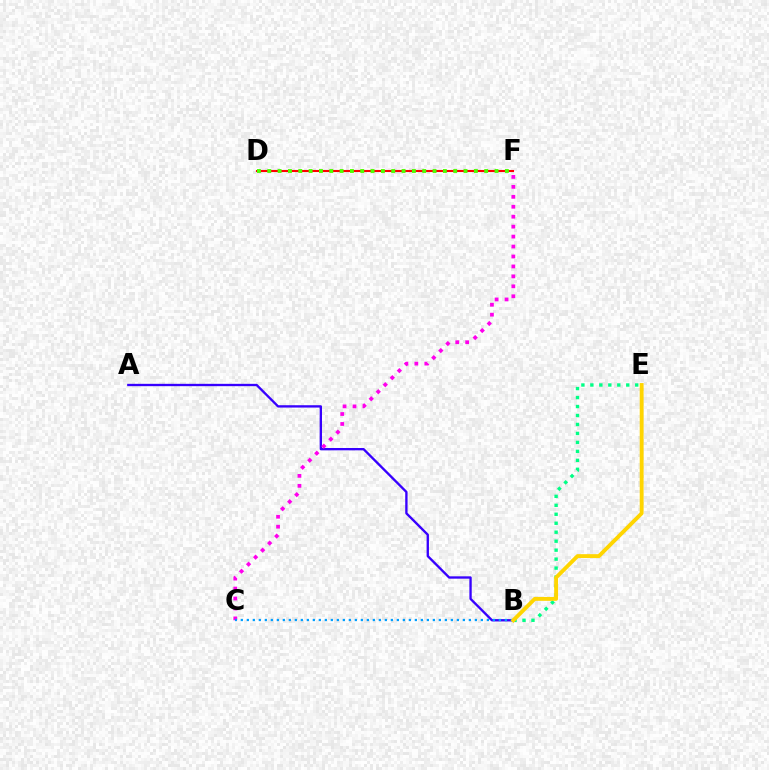{('A', 'B'): [{'color': '#3700ff', 'line_style': 'solid', 'thickness': 1.69}], ('C', 'F'): [{'color': '#ff00ed', 'line_style': 'dotted', 'thickness': 2.7}], ('B', 'E'): [{'color': '#00ff86', 'line_style': 'dotted', 'thickness': 2.44}, {'color': '#ffd500', 'line_style': 'solid', 'thickness': 2.79}], ('B', 'C'): [{'color': '#009eff', 'line_style': 'dotted', 'thickness': 1.63}], ('D', 'F'): [{'color': '#ff0000', 'line_style': 'solid', 'thickness': 1.51}, {'color': '#4fff00', 'line_style': 'dotted', 'thickness': 2.81}]}